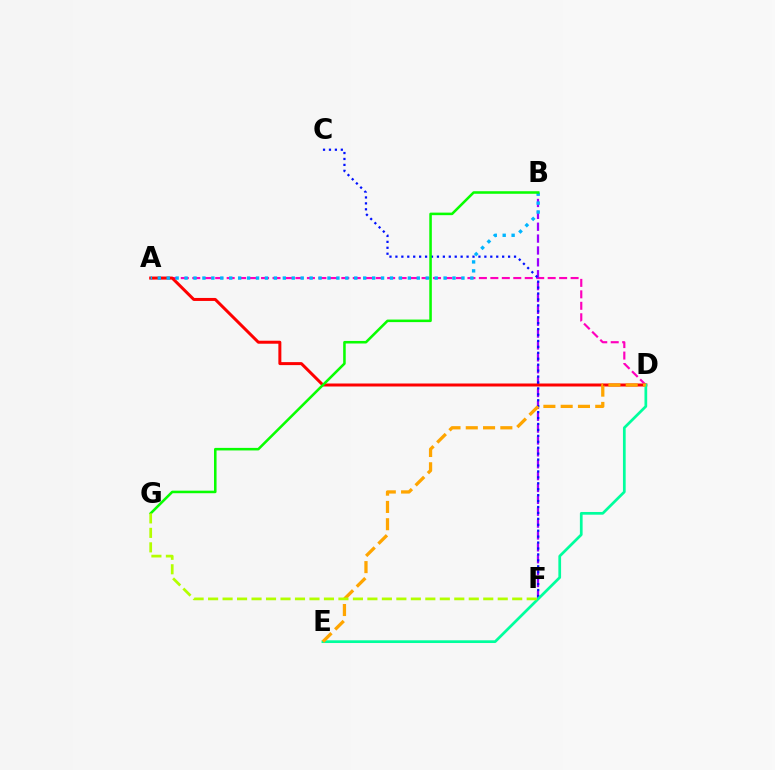{('A', 'D'): [{'color': '#ff00bd', 'line_style': 'dashed', 'thickness': 1.56}, {'color': '#ff0000', 'line_style': 'solid', 'thickness': 2.15}], ('B', 'F'): [{'color': '#9b00ff', 'line_style': 'dashed', 'thickness': 1.61}], ('A', 'B'): [{'color': '#00b5ff', 'line_style': 'dotted', 'thickness': 2.43}], ('C', 'F'): [{'color': '#0010ff', 'line_style': 'dotted', 'thickness': 1.61}], ('B', 'G'): [{'color': '#08ff00', 'line_style': 'solid', 'thickness': 1.83}], ('D', 'E'): [{'color': '#00ff9d', 'line_style': 'solid', 'thickness': 1.96}, {'color': '#ffa500', 'line_style': 'dashed', 'thickness': 2.35}], ('F', 'G'): [{'color': '#b3ff00', 'line_style': 'dashed', 'thickness': 1.97}]}